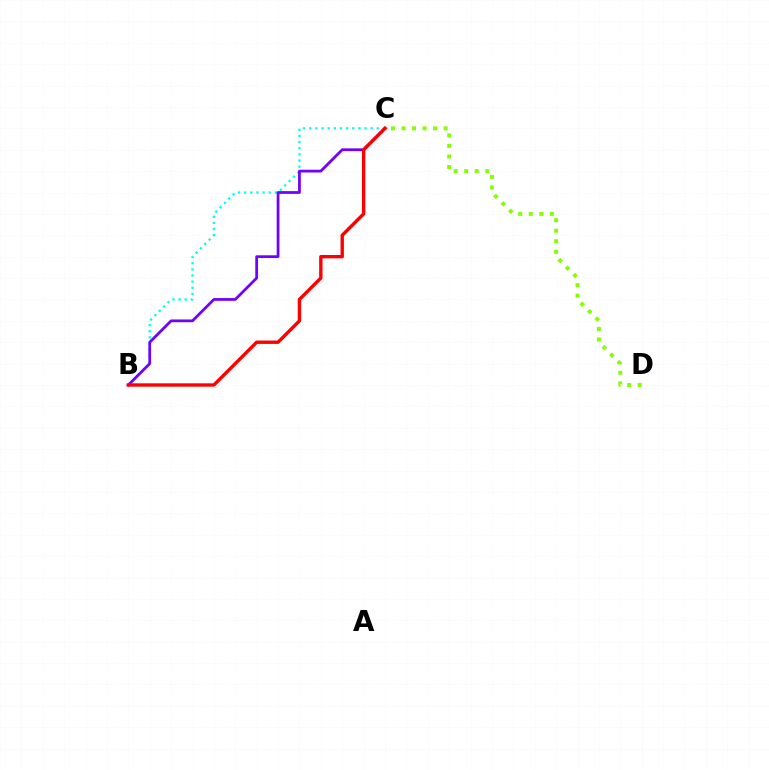{('B', 'C'): [{'color': '#00fff6', 'line_style': 'dotted', 'thickness': 1.67}, {'color': '#7200ff', 'line_style': 'solid', 'thickness': 1.99}, {'color': '#ff0000', 'line_style': 'solid', 'thickness': 2.44}], ('C', 'D'): [{'color': '#84ff00', 'line_style': 'dotted', 'thickness': 2.86}]}